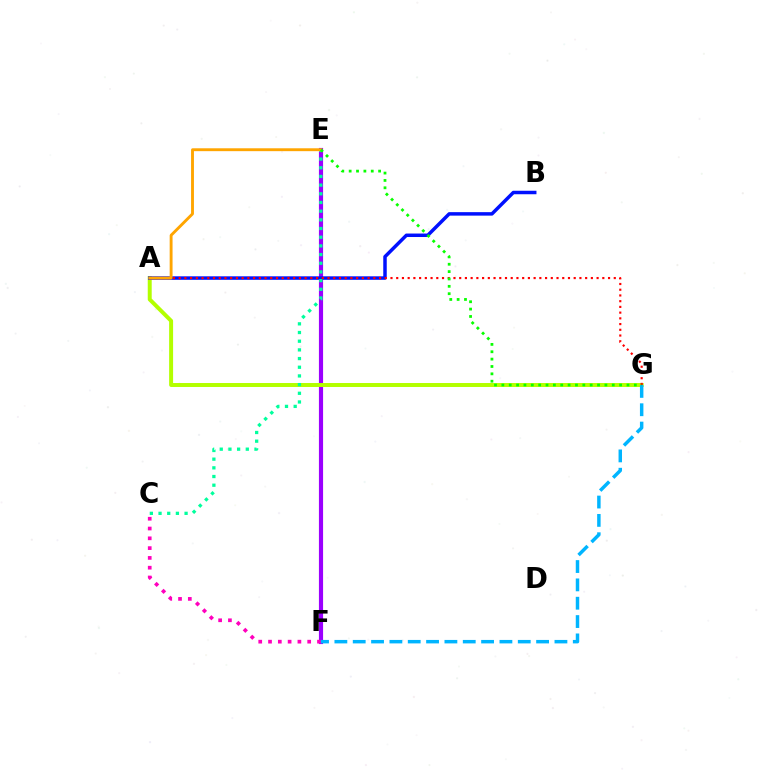{('E', 'F'): [{'color': '#9b00ff', 'line_style': 'solid', 'thickness': 2.99}], ('A', 'G'): [{'color': '#b3ff00', 'line_style': 'solid', 'thickness': 2.85}, {'color': '#ff0000', 'line_style': 'dotted', 'thickness': 1.56}], ('A', 'B'): [{'color': '#0010ff', 'line_style': 'solid', 'thickness': 2.51}], ('C', 'E'): [{'color': '#00ff9d', 'line_style': 'dotted', 'thickness': 2.36}], ('C', 'F'): [{'color': '#ff00bd', 'line_style': 'dotted', 'thickness': 2.66}], ('A', 'E'): [{'color': '#ffa500', 'line_style': 'solid', 'thickness': 2.07}], ('F', 'G'): [{'color': '#00b5ff', 'line_style': 'dashed', 'thickness': 2.49}], ('E', 'G'): [{'color': '#08ff00', 'line_style': 'dotted', 'thickness': 2.0}]}